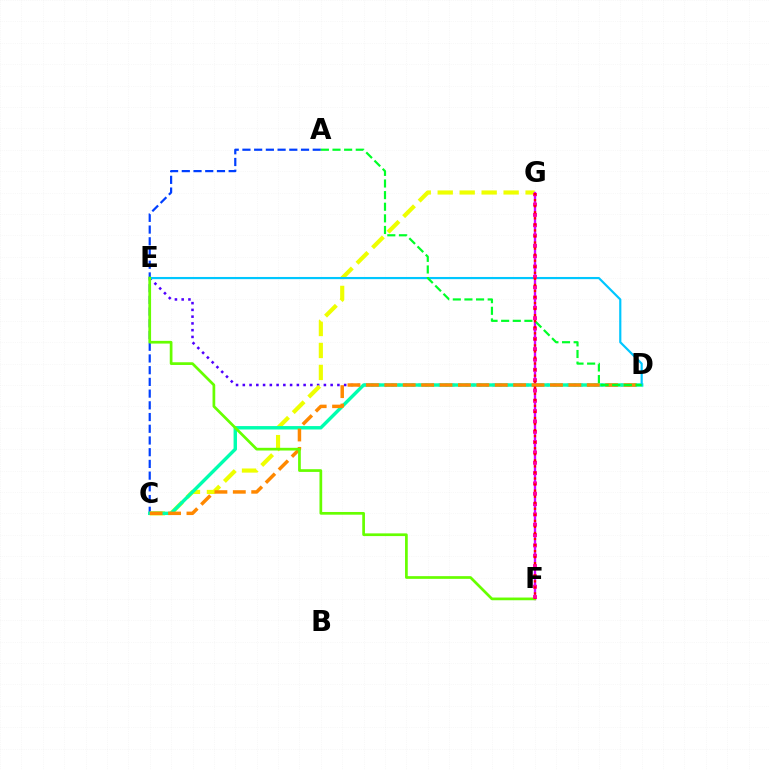{('A', 'C'): [{'color': '#003fff', 'line_style': 'dashed', 'thickness': 1.59}], ('D', 'E'): [{'color': '#4f00ff', 'line_style': 'dotted', 'thickness': 1.84}, {'color': '#00c7ff', 'line_style': 'solid', 'thickness': 1.57}], ('C', 'G'): [{'color': '#eeff00', 'line_style': 'dashed', 'thickness': 2.98}], ('C', 'D'): [{'color': '#00ffaf', 'line_style': 'solid', 'thickness': 2.46}, {'color': '#ff8800', 'line_style': 'dashed', 'thickness': 2.5}], ('F', 'G'): [{'color': '#d600ff', 'line_style': 'solid', 'thickness': 1.69}, {'color': '#ff00a0', 'line_style': 'dotted', 'thickness': 2.81}, {'color': '#ff0000', 'line_style': 'dotted', 'thickness': 1.64}], ('E', 'F'): [{'color': '#66ff00', 'line_style': 'solid', 'thickness': 1.95}], ('A', 'D'): [{'color': '#00ff27', 'line_style': 'dashed', 'thickness': 1.58}]}